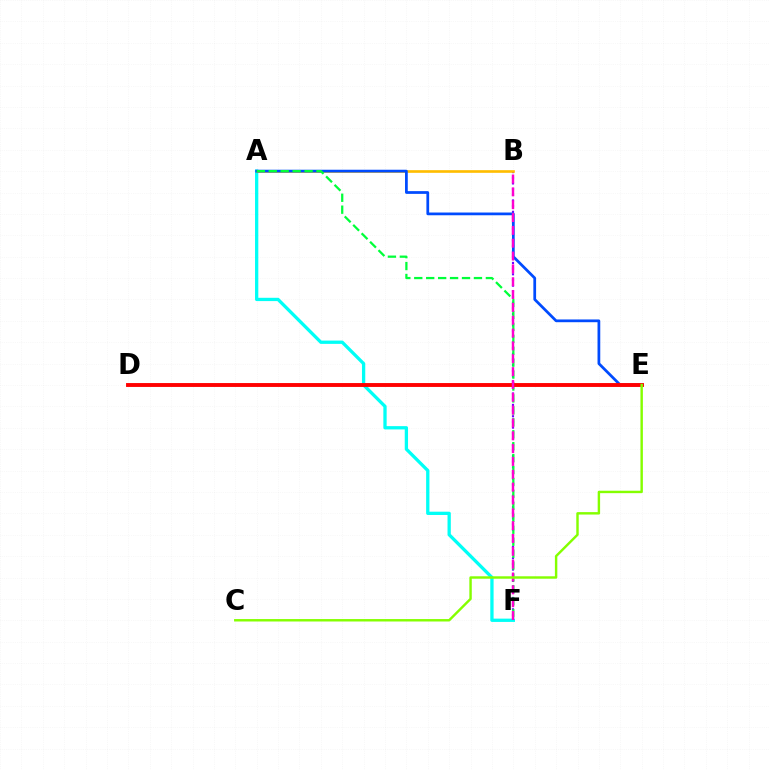{('A', 'F'): [{'color': '#00fff6', 'line_style': 'solid', 'thickness': 2.37}, {'color': '#00ff39', 'line_style': 'dashed', 'thickness': 1.62}], ('B', 'F'): [{'color': '#7200ff', 'line_style': 'dotted', 'thickness': 1.54}, {'color': '#ff00cf', 'line_style': 'dashed', 'thickness': 1.74}], ('A', 'B'): [{'color': '#ffbd00', 'line_style': 'solid', 'thickness': 1.91}], ('A', 'E'): [{'color': '#004bff', 'line_style': 'solid', 'thickness': 1.97}], ('D', 'E'): [{'color': '#ff0000', 'line_style': 'solid', 'thickness': 2.79}], ('C', 'E'): [{'color': '#84ff00', 'line_style': 'solid', 'thickness': 1.75}]}